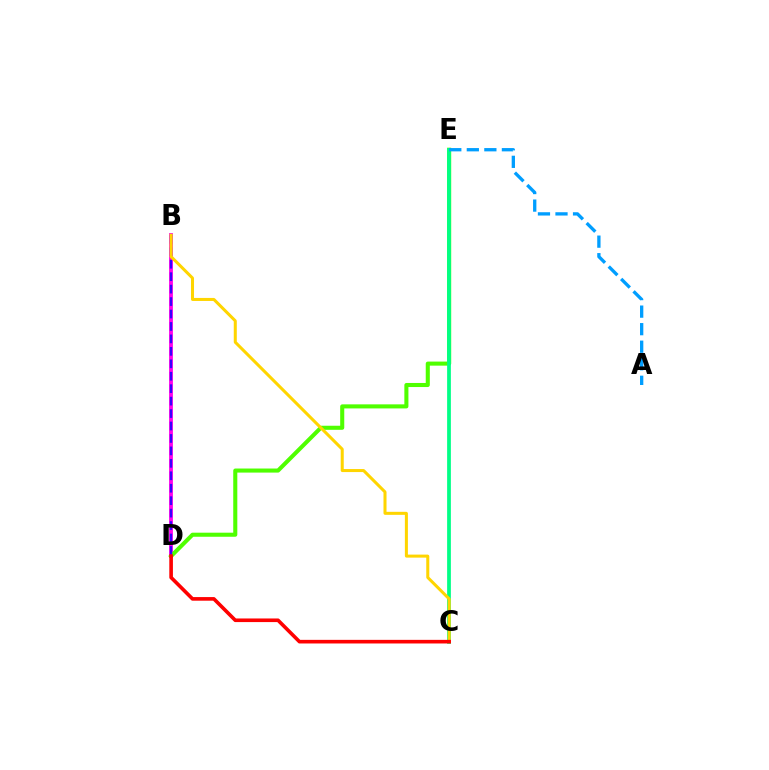{('B', 'D'): [{'color': '#ff00ed', 'line_style': 'solid', 'thickness': 2.74}, {'color': '#3700ff', 'line_style': 'dashed', 'thickness': 1.69}], ('D', 'E'): [{'color': '#4fff00', 'line_style': 'solid', 'thickness': 2.93}], ('C', 'E'): [{'color': '#00ff86', 'line_style': 'solid', 'thickness': 2.7}], ('B', 'C'): [{'color': '#ffd500', 'line_style': 'solid', 'thickness': 2.18}], ('C', 'D'): [{'color': '#ff0000', 'line_style': 'solid', 'thickness': 2.61}], ('A', 'E'): [{'color': '#009eff', 'line_style': 'dashed', 'thickness': 2.38}]}